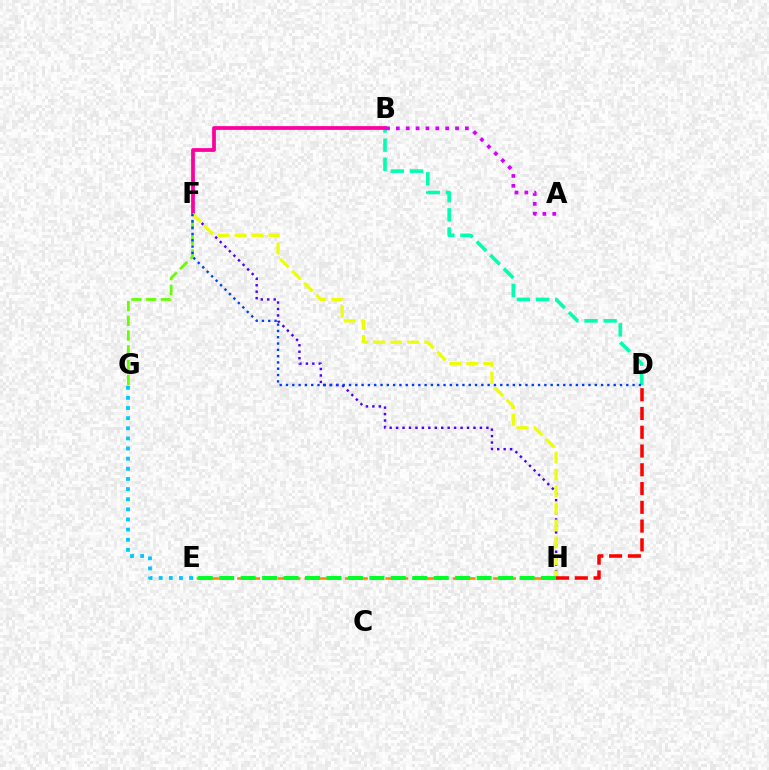{('F', 'H'): [{'color': '#4f00ff', 'line_style': 'dotted', 'thickness': 1.75}, {'color': '#eeff00', 'line_style': 'dashed', 'thickness': 2.31}], ('B', 'D'): [{'color': '#00ffaf', 'line_style': 'dashed', 'thickness': 2.6}], ('B', 'F'): [{'color': '#ff00a0', 'line_style': 'solid', 'thickness': 2.71}], ('F', 'G'): [{'color': '#66ff00', 'line_style': 'dashed', 'thickness': 2.0}], ('E', 'G'): [{'color': '#00c7ff', 'line_style': 'dotted', 'thickness': 2.75}], ('E', 'H'): [{'color': '#ff8800', 'line_style': 'dashed', 'thickness': 1.83}, {'color': '#00ff27', 'line_style': 'dashed', 'thickness': 2.91}], ('D', 'H'): [{'color': '#ff0000', 'line_style': 'dashed', 'thickness': 2.55}], ('D', 'F'): [{'color': '#003fff', 'line_style': 'dotted', 'thickness': 1.71}], ('A', 'B'): [{'color': '#d600ff', 'line_style': 'dotted', 'thickness': 2.68}]}